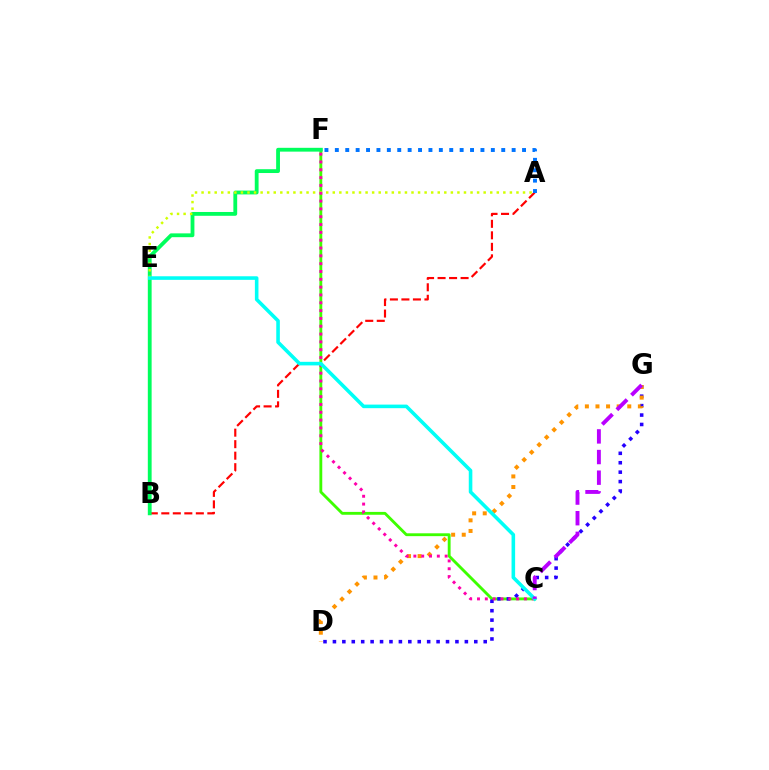{('A', 'B'): [{'color': '#ff0000', 'line_style': 'dashed', 'thickness': 1.56}], ('C', 'F'): [{'color': '#3dff00', 'line_style': 'solid', 'thickness': 2.05}, {'color': '#ff00ac', 'line_style': 'dotted', 'thickness': 2.13}], ('B', 'F'): [{'color': '#00ff5c', 'line_style': 'solid', 'thickness': 2.75}], ('A', 'E'): [{'color': '#d1ff00', 'line_style': 'dotted', 'thickness': 1.78}], ('D', 'G'): [{'color': '#2500ff', 'line_style': 'dotted', 'thickness': 2.56}, {'color': '#ff9400', 'line_style': 'dotted', 'thickness': 2.88}], ('A', 'F'): [{'color': '#0074ff', 'line_style': 'dotted', 'thickness': 2.83}], ('C', 'E'): [{'color': '#00fff6', 'line_style': 'solid', 'thickness': 2.58}], ('C', 'G'): [{'color': '#b900ff', 'line_style': 'dashed', 'thickness': 2.8}]}